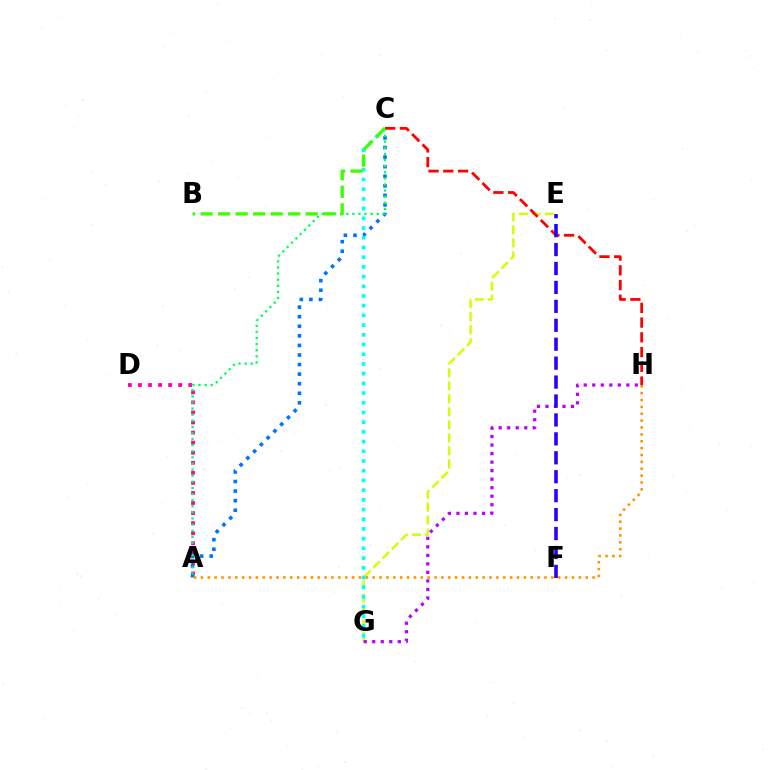{('E', 'G'): [{'color': '#d1ff00', 'line_style': 'dashed', 'thickness': 1.77}], ('A', 'D'): [{'color': '#ff00ac', 'line_style': 'dotted', 'thickness': 2.73}], ('A', 'C'): [{'color': '#0074ff', 'line_style': 'dotted', 'thickness': 2.6}, {'color': '#00ff5c', 'line_style': 'dotted', 'thickness': 1.66}], ('C', 'G'): [{'color': '#00fff6', 'line_style': 'dotted', 'thickness': 2.64}], ('C', 'H'): [{'color': '#ff0000', 'line_style': 'dashed', 'thickness': 2.0}], ('G', 'H'): [{'color': '#b900ff', 'line_style': 'dotted', 'thickness': 2.32}], ('A', 'H'): [{'color': '#ff9400', 'line_style': 'dotted', 'thickness': 1.87}], ('E', 'F'): [{'color': '#2500ff', 'line_style': 'dashed', 'thickness': 2.57}], ('B', 'C'): [{'color': '#3dff00', 'line_style': 'dashed', 'thickness': 2.38}]}